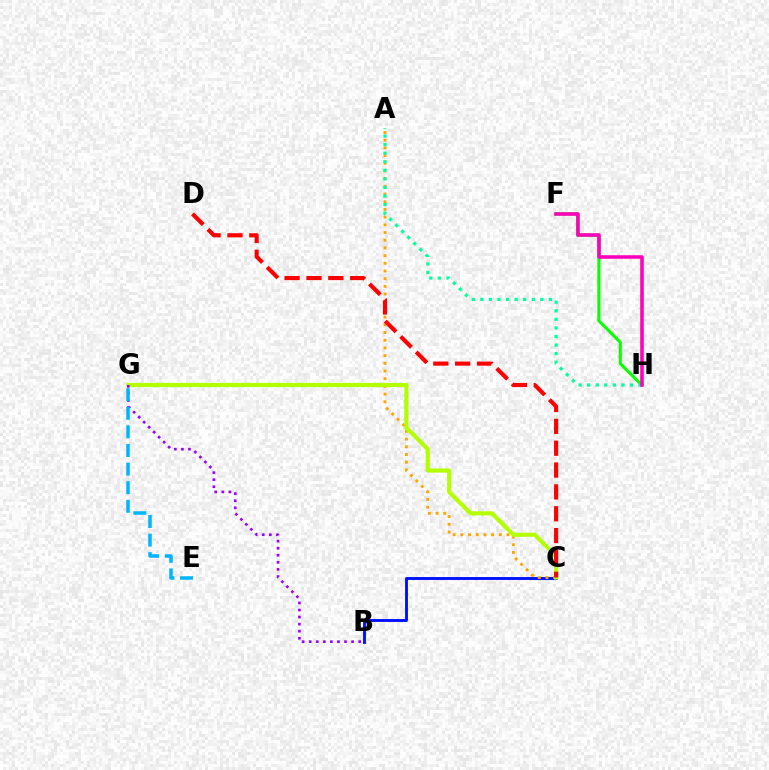{('B', 'C'): [{'color': '#0010ff', 'line_style': 'solid', 'thickness': 2.08}], ('A', 'C'): [{'color': '#ffa500', 'line_style': 'dotted', 'thickness': 2.09}], ('C', 'G'): [{'color': '#b3ff00', 'line_style': 'solid', 'thickness': 2.97}], ('C', 'D'): [{'color': '#ff0000', 'line_style': 'dashed', 'thickness': 2.97}], ('F', 'H'): [{'color': '#08ff00', 'line_style': 'solid', 'thickness': 2.2}, {'color': '#ff00bd', 'line_style': 'solid', 'thickness': 2.57}], ('A', 'H'): [{'color': '#00ff9d', 'line_style': 'dotted', 'thickness': 2.33}], ('B', 'G'): [{'color': '#9b00ff', 'line_style': 'dotted', 'thickness': 1.92}], ('E', 'G'): [{'color': '#00b5ff', 'line_style': 'dashed', 'thickness': 2.53}]}